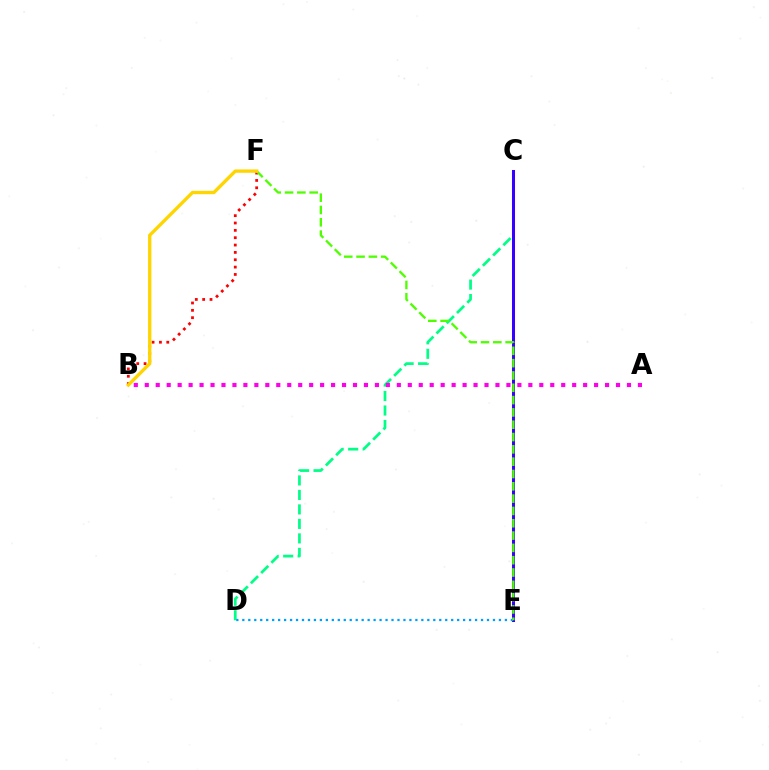{('B', 'F'): [{'color': '#ff0000', 'line_style': 'dotted', 'thickness': 2.0}, {'color': '#ffd500', 'line_style': 'solid', 'thickness': 2.4}], ('C', 'D'): [{'color': '#00ff86', 'line_style': 'dashed', 'thickness': 1.97}], ('A', 'B'): [{'color': '#ff00ed', 'line_style': 'dotted', 'thickness': 2.98}], ('C', 'E'): [{'color': '#3700ff', 'line_style': 'solid', 'thickness': 2.17}], ('D', 'E'): [{'color': '#009eff', 'line_style': 'dotted', 'thickness': 1.62}], ('E', 'F'): [{'color': '#4fff00', 'line_style': 'dashed', 'thickness': 1.67}]}